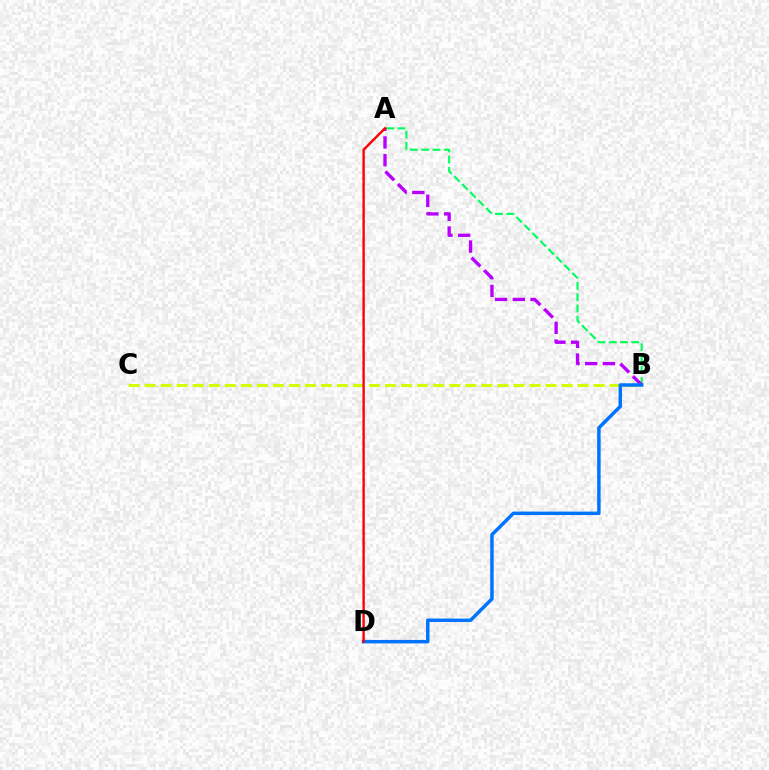{('A', 'B'): [{'color': '#00ff5c', 'line_style': 'dashed', 'thickness': 1.53}, {'color': '#b900ff', 'line_style': 'dashed', 'thickness': 2.41}], ('B', 'C'): [{'color': '#d1ff00', 'line_style': 'dashed', 'thickness': 2.18}], ('B', 'D'): [{'color': '#0074ff', 'line_style': 'solid', 'thickness': 2.5}], ('A', 'D'): [{'color': '#ff0000', 'line_style': 'solid', 'thickness': 1.71}]}